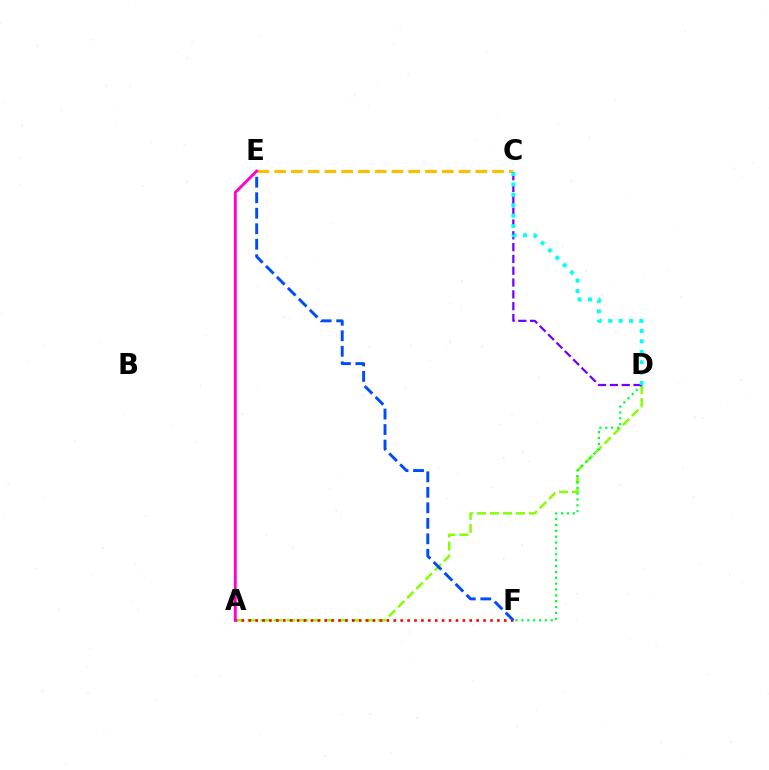{('A', 'D'): [{'color': '#84ff00', 'line_style': 'dashed', 'thickness': 1.77}], ('A', 'F'): [{'color': '#ff0000', 'line_style': 'dotted', 'thickness': 1.88}], ('C', 'E'): [{'color': '#ffbd00', 'line_style': 'dashed', 'thickness': 2.28}], ('E', 'F'): [{'color': '#004bff', 'line_style': 'dashed', 'thickness': 2.11}], ('D', 'F'): [{'color': '#00ff39', 'line_style': 'dotted', 'thickness': 1.59}], ('A', 'E'): [{'color': '#ff00cf', 'line_style': 'solid', 'thickness': 2.08}], ('C', 'D'): [{'color': '#7200ff', 'line_style': 'dashed', 'thickness': 1.61}, {'color': '#00fff6', 'line_style': 'dotted', 'thickness': 2.83}]}